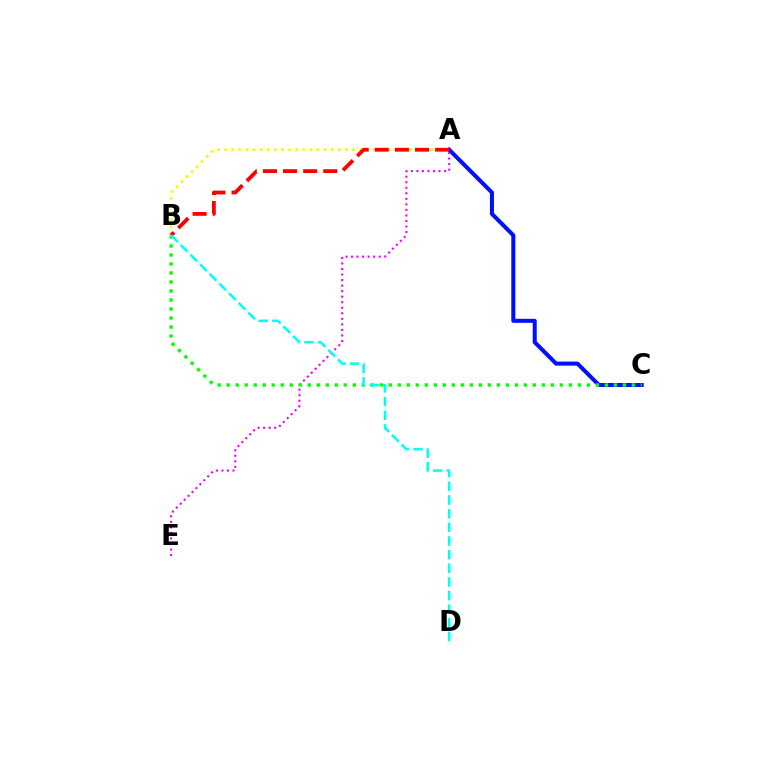{('A', 'C'): [{'color': '#0010ff', 'line_style': 'solid', 'thickness': 2.91}], ('A', 'E'): [{'color': '#ee00ff', 'line_style': 'dotted', 'thickness': 1.5}], ('B', 'C'): [{'color': '#08ff00', 'line_style': 'dotted', 'thickness': 2.45}], ('A', 'B'): [{'color': '#fcf500', 'line_style': 'dotted', 'thickness': 1.93}, {'color': '#ff0000', 'line_style': 'dashed', 'thickness': 2.73}], ('B', 'D'): [{'color': '#00fff6', 'line_style': 'dashed', 'thickness': 1.85}]}